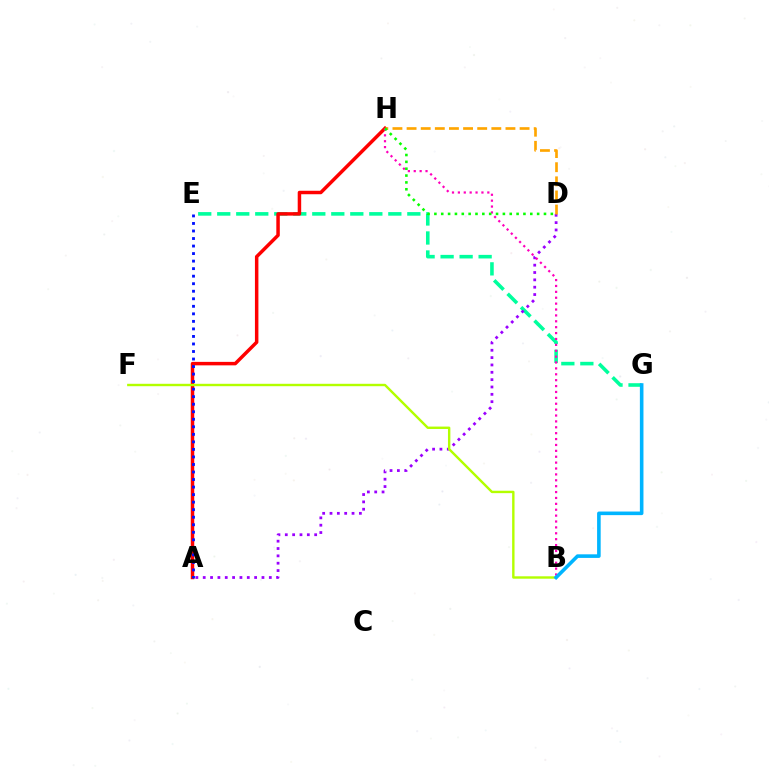{('E', 'G'): [{'color': '#00ff9d', 'line_style': 'dashed', 'thickness': 2.58}], ('A', 'H'): [{'color': '#ff0000', 'line_style': 'solid', 'thickness': 2.51}], ('A', 'D'): [{'color': '#9b00ff', 'line_style': 'dotted', 'thickness': 2.0}], ('B', 'H'): [{'color': '#ff00bd', 'line_style': 'dotted', 'thickness': 1.6}], ('B', 'F'): [{'color': '#b3ff00', 'line_style': 'solid', 'thickness': 1.73}], ('A', 'E'): [{'color': '#0010ff', 'line_style': 'dotted', 'thickness': 2.05}], ('B', 'G'): [{'color': '#00b5ff', 'line_style': 'solid', 'thickness': 2.58}], ('D', 'H'): [{'color': '#ffa500', 'line_style': 'dashed', 'thickness': 1.92}, {'color': '#08ff00', 'line_style': 'dotted', 'thickness': 1.86}]}